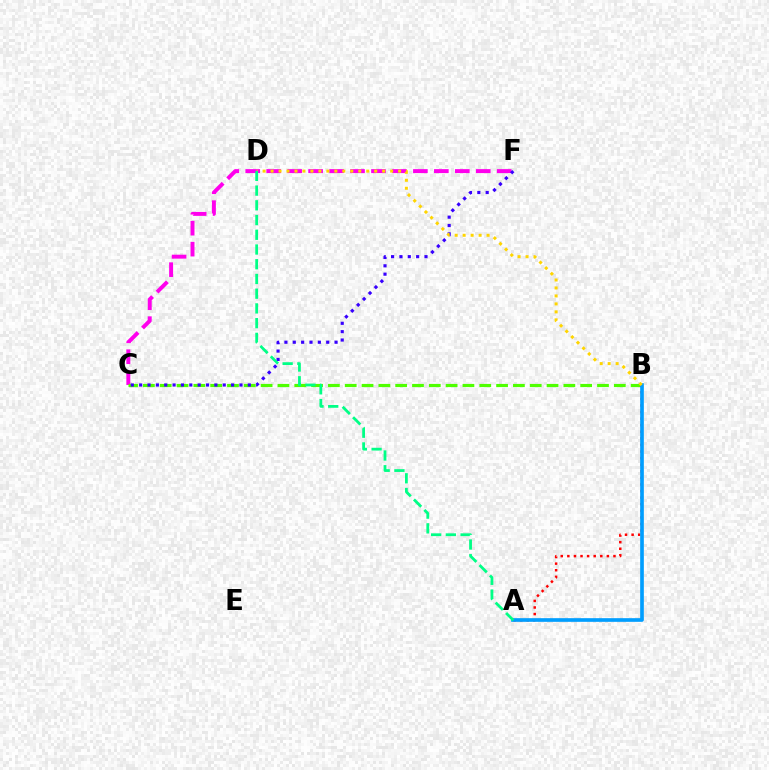{('C', 'F'): [{'color': '#ff00ed', 'line_style': 'dashed', 'thickness': 2.85}, {'color': '#3700ff', 'line_style': 'dotted', 'thickness': 2.27}], ('B', 'C'): [{'color': '#4fff00', 'line_style': 'dashed', 'thickness': 2.28}], ('A', 'B'): [{'color': '#ff0000', 'line_style': 'dotted', 'thickness': 1.79}, {'color': '#009eff', 'line_style': 'solid', 'thickness': 2.64}], ('B', 'D'): [{'color': '#ffd500', 'line_style': 'dotted', 'thickness': 2.17}], ('A', 'D'): [{'color': '#00ff86', 'line_style': 'dashed', 'thickness': 2.0}]}